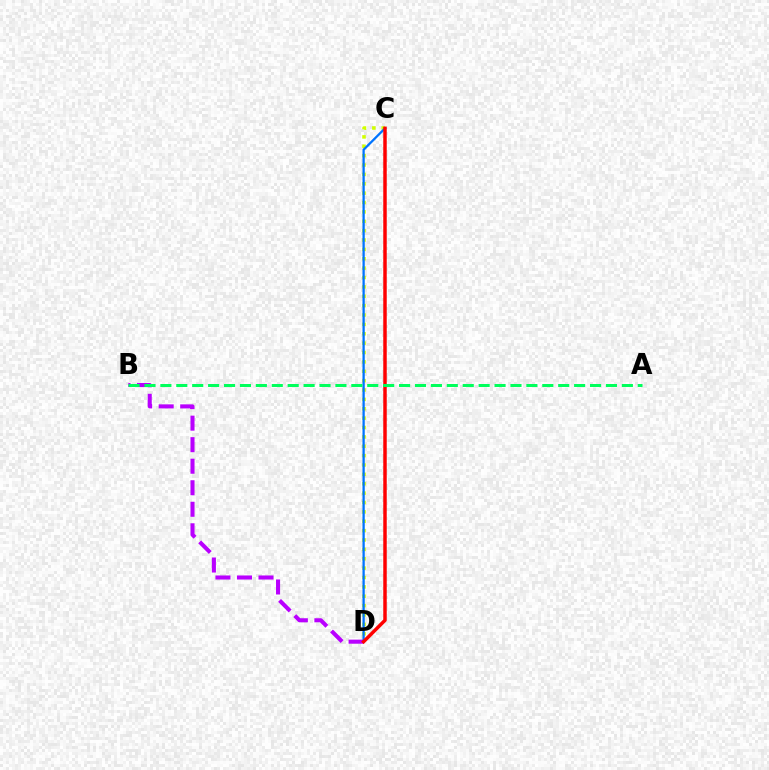{('B', 'D'): [{'color': '#b900ff', 'line_style': 'dashed', 'thickness': 2.93}], ('C', 'D'): [{'color': '#d1ff00', 'line_style': 'dotted', 'thickness': 2.55}, {'color': '#0074ff', 'line_style': 'solid', 'thickness': 1.64}, {'color': '#ff0000', 'line_style': 'solid', 'thickness': 2.5}], ('A', 'B'): [{'color': '#00ff5c', 'line_style': 'dashed', 'thickness': 2.16}]}